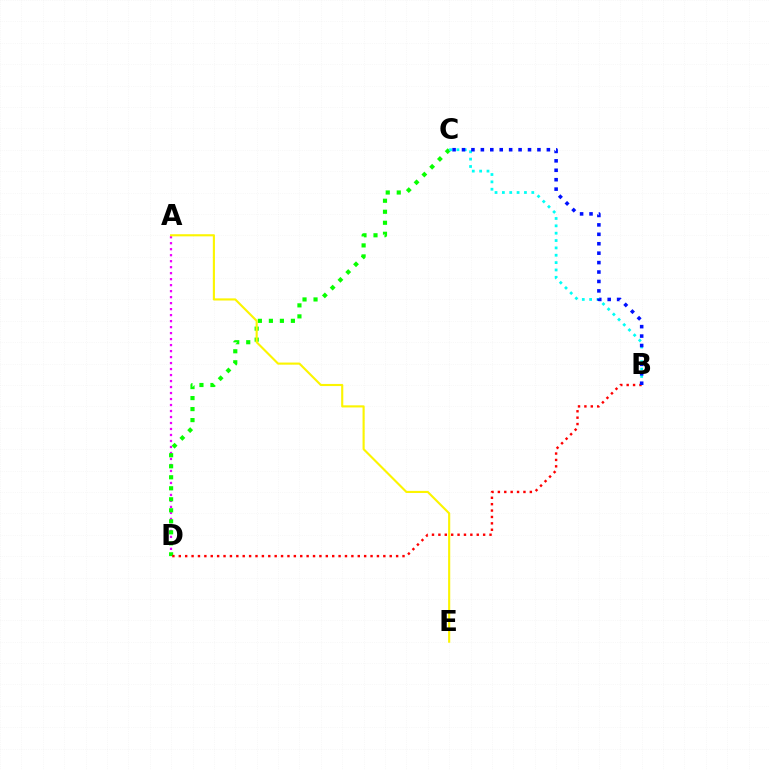{('A', 'D'): [{'color': '#ee00ff', 'line_style': 'dotted', 'thickness': 1.63}], ('C', 'D'): [{'color': '#08ff00', 'line_style': 'dotted', 'thickness': 2.99}], ('B', 'C'): [{'color': '#00fff6', 'line_style': 'dotted', 'thickness': 2.0}, {'color': '#0010ff', 'line_style': 'dotted', 'thickness': 2.56}], ('A', 'E'): [{'color': '#fcf500', 'line_style': 'solid', 'thickness': 1.53}], ('B', 'D'): [{'color': '#ff0000', 'line_style': 'dotted', 'thickness': 1.74}]}